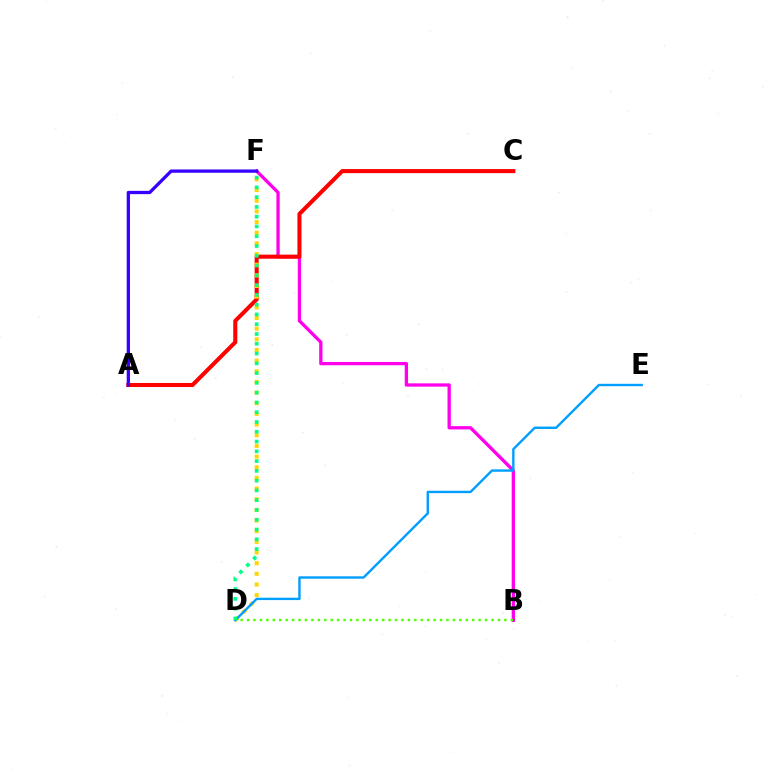{('B', 'F'): [{'color': '#ff00ed', 'line_style': 'solid', 'thickness': 2.38}], ('A', 'C'): [{'color': '#ff0000', 'line_style': 'solid', 'thickness': 2.92}], ('A', 'F'): [{'color': '#3700ff', 'line_style': 'solid', 'thickness': 2.36}], ('B', 'D'): [{'color': '#4fff00', 'line_style': 'dotted', 'thickness': 1.75}], ('D', 'F'): [{'color': '#ffd500', 'line_style': 'dotted', 'thickness': 2.9}, {'color': '#00ff86', 'line_style': 'dotted', 'thickness': 2.66}], ('D', 'E'): [{'color': '#009eff', 'line_style': 'solid', 'thickness': 1.72}]}